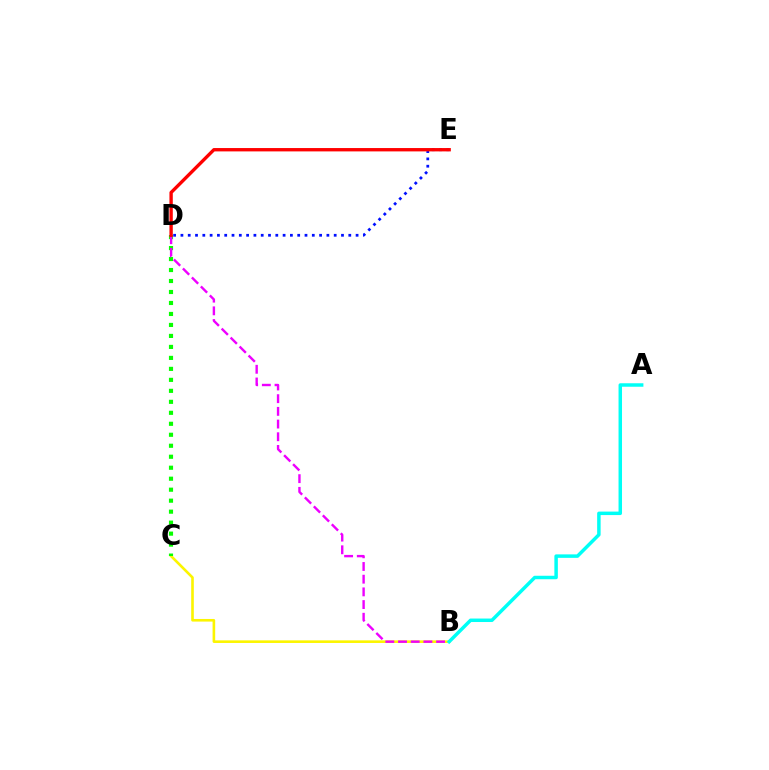{('B', 'C'): [{'color': '#fcf500', 'line_style': 'solid', 'thickness': 1.88}], ('C', 'D'): [{'color': '#08ff00', 'line_style': 'dotted', 'thickness': 2.98}], ('B', 'D'): [{'color': '#ee00ff', 'line_style': 'dashed', 'thickness': 1.72}], ('D', 'E'): [{'color': '#0010ff', 'line_style': 'dotted', 'thickness': 1.98}, {'color': '#ff0000', 'line_style': 'solid', 'thickness': 2.41}], ('A', 'B'): [{'color': '#00fff6', 'line_style': 'solid', 'thickness': 2.5}]}